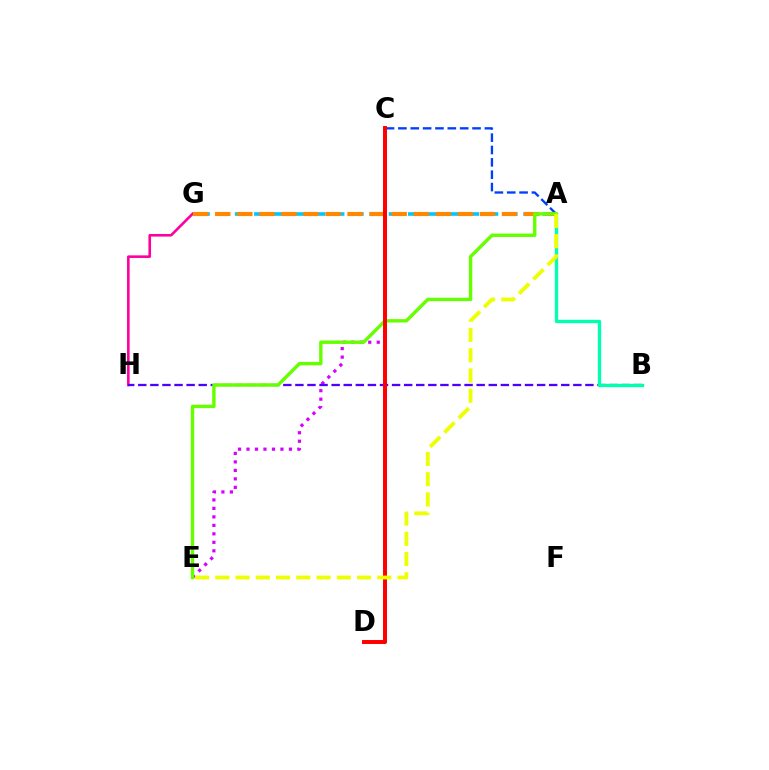{('C', 'E'): [{'color': '#d600ff', 'line_style': 'dotted', 'thickness': 2.31}], ('G', 'H'): [{'color': '#ff00a0', 'line_style': 'solid', 'thickness': 1.88}], ('C', 'D'): [{'color': '#00ff27', 'line_style': 'dashed', 'thickness': 1.9}, {'color': '#ff0000', 'line_style': 'solid', 'thickness': 2.84}], ('A', 'C'): [{'color': '#003fff', 'line_style': 'dashed', 'thickness': 1.68}], ('A', 'G'): [{'color': '#00c7ff', 'line_style': 'dashed', 'thickness': 2.61}, {'color': '#ff8800', 'line_style': 'dashed', 'thickness': 3.0}], ('B', 'H'): [{'color': '#4f00ff', 'line_style': 'dashed', 'thickness': 1.64}], ('A', 'B'): [{'color': '#00ffaf', 'line_style': 'solid', 'thickness': 2.39}], ('A', 'E'): [{'color': '#66ff00', 'line_style': 'solid', 'thickness': 2.45}, {'color': '#eeff00', 'line_style': 'dashed', 'thickness': 2.75}]}